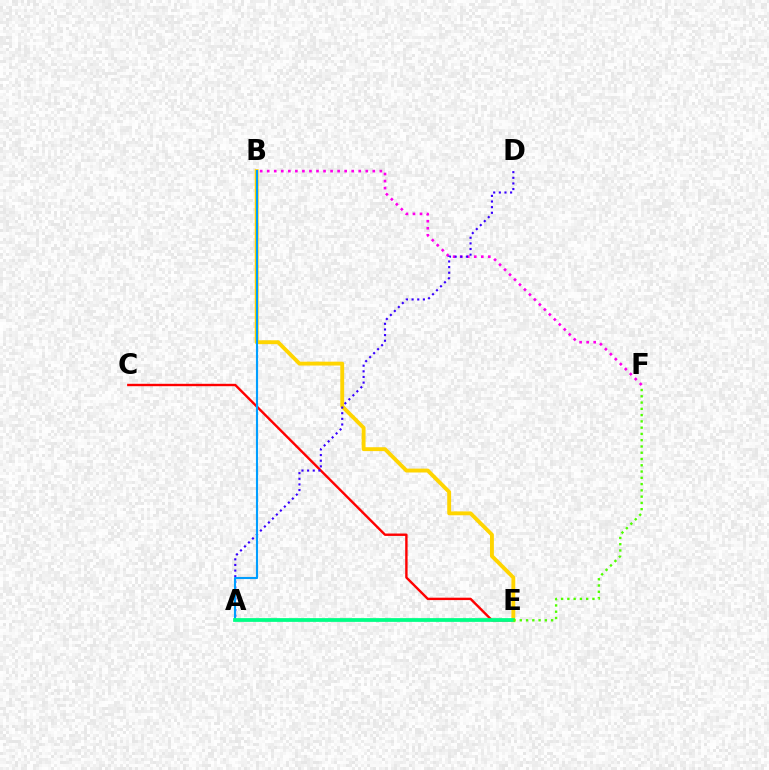{('C', 'E'): [{'color': '#ff0000', 'line_style': 'solid', 'thickness': 1.72}], ('B', 'E'): [{'color': '#ffd500', 'line_style': 'solid', 'thickness': 2.79}], ('B', 'F'): [{'color': '#ff00ed', 'line_style': 'dotted', 'thickness': 1.91}], ('A', 'D'): [{'color': '#3700ff', 'line_style': 'dotted', 'thickness': 1.53}], ('A', 'B'): [{'color': '#009eff', 'line_style': 'solid', 'thickness': 1.52}], ('A', 'E'): [{'color': '#00ff86', 'line_style': 'solid', 'thickness': 2.7}], ('E', 'F'): [{'color': '#4fff00', 'line_style': 'dotted', 'thickness': 1.7}]}